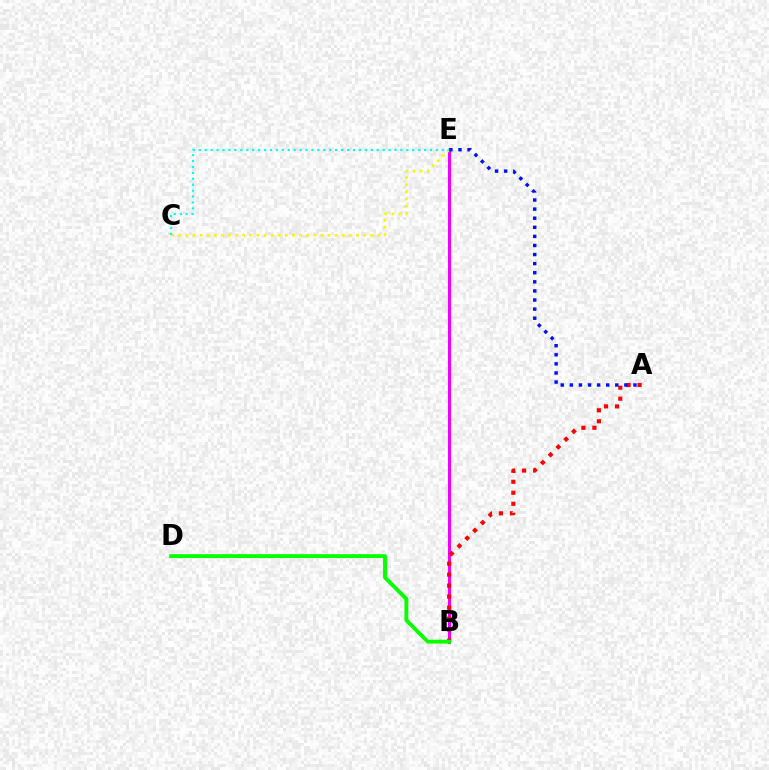{('B', 'E'): [{'color': '#ee00ff', 'line_style': 'solid', 'thickness': 2.2}], ('A', 'B'): [{'color': '#ff0000', 'line_style': 'dotted', 'thickness': 2.99}], ('C', 'E'): [{'color': '#fcf500', 'line_style': 'dotted', 'thickness': 1.93}, {'color': '#00fff6', 'line_style': 'dotted', 'thickness': 1.61}], ('B', 'D'): [{'color': '#08ff00', 'line_style': 'solid', 'thickness': 2.79}], ('A', 'E'): [{'color': '#0010ff', 'line_style': 'dotted', 'thickness': 2.47}]}